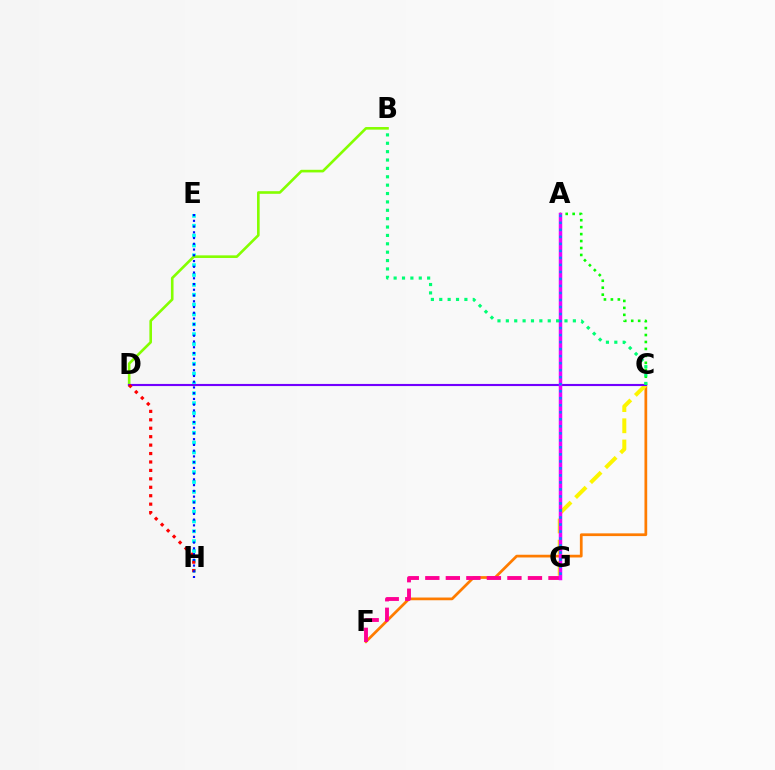{('C', 'F'): [{'color': '#ff7c00', 'line_style': 'solid', 'thickness': 1.97}], ('C', 'G'): [{'color': '#fcf500', 'line_style': 'dashed', 'thickness': 2.88}], ('E', 'H'): [{'color': '#00fff6', 'line_style': 'dotted', 'thickness': 2.68}, {'color': '#0010ff', 'line_style': 'dotted', 'thickness': 1.56}], ('B', 'D'): [{'color': '#84ff00', 'line_style': 'solid', 'thickness': 1.89}], ('F', 'G'): [{'color': '#ff0094', 'line_style': 'dashed', 'thickness': 2.79}], ('A', 'C'): [{'color': '#08ff00', 'line_style': 'dotted', 'thickness': 1.89}], ('C', 'D'): [{'color': '#7200ff', 'line_style': 'solid', 'thickness': 1.54}], ('D', 'H'): [{'color': '#ff0000', 'line_style': 'dotted', 'thickness': 2.29}], ('A', 'G'): [{'color': '#ee00ff', 'line_style': 'solid', 'thickness': 2.51}, {'color': '#008cff', 'line_style': 'dotted', 'thickness': 1.91}], ('B', 'C'): [{'color': '#00ff74', 'line_style': 'dotted', 'thickness': 2.28}]}